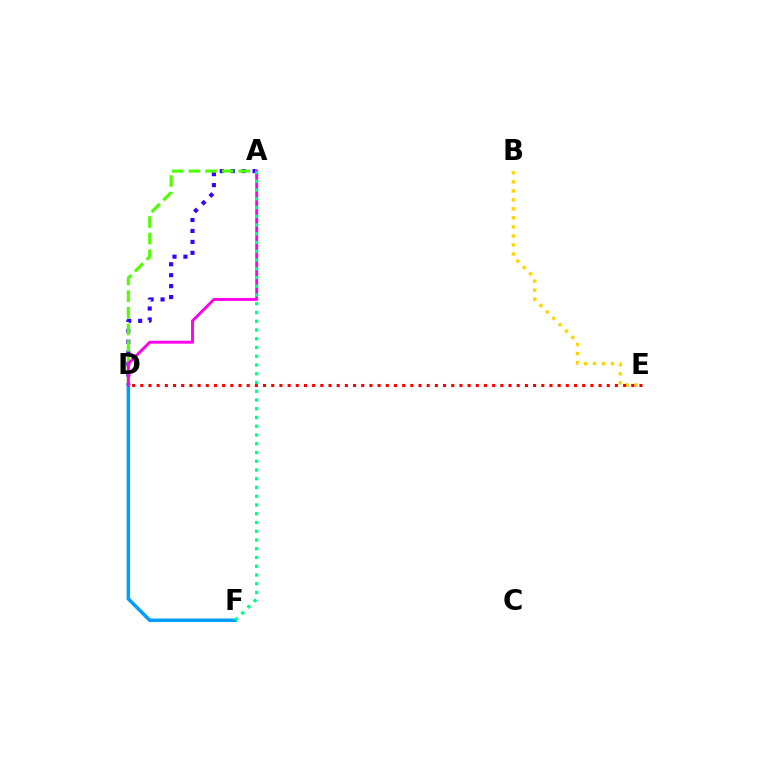{('A', 'D'): [{'color': '#3700ff', 'line_style': 'dotted', 'thickness': 2.97}, {'color': '#4fff00', 'line_style': 'dashed', 'thickness': 2.26}, {'color': '#ff00ed', 'line_style': 'solid', 'thickness': 2.09}], ('B', 'E'): [{'color': '#ffd500', 'line_style': 'dotted', 'thickness': 2.45}], ('D', 'F'): [{'color': '#009eff', 'line_style': 'solid', 'thickness': 2.54}], ('D', 'E'): [{'color': '#ff0000', 'line_style': 'dotted', 'thickness': 2.22}], ('A', 'F'): [{'color': '#00ff86', 'line_style': 'dotted', 'thickness': 2.38}]}